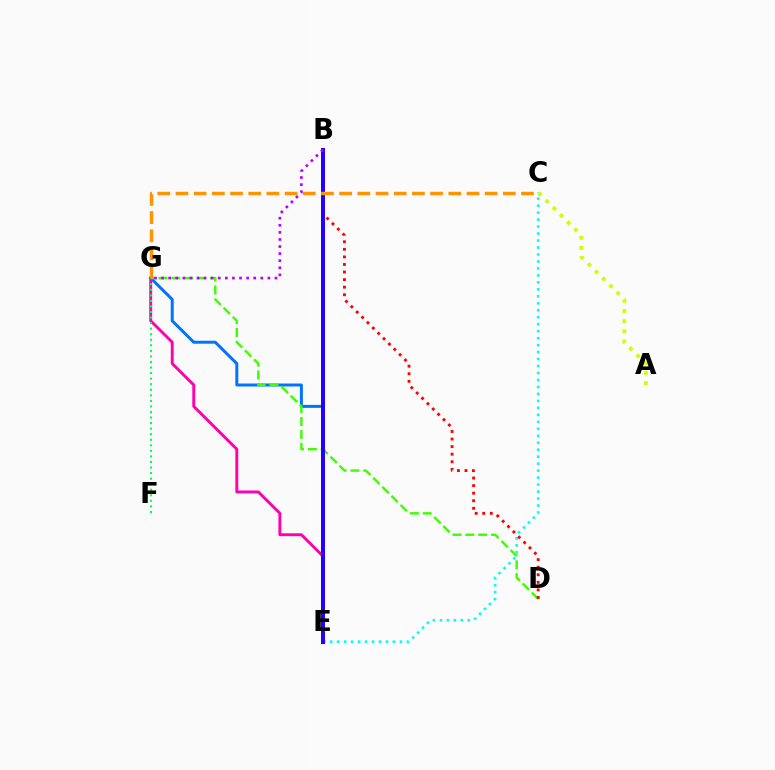{('A', 'C'): [{'color': '#d1ff00', 'line_style': 'dotted', 'thickness': 2.75}], ('E', 'G'): [{'color': '#ff00ac', 'line_style': 'solid', 'thickness': 2.09}, {'color': '#0074ff', 'line_style': 'solid', 'thickness': 2.15}], ('C', 'E'): [{'color': '#00fff6', 'line_style': 'dotted', 'thickness': 1.89}], ('F', 'G'): [{'color': '#00ff5c', 'line_style': 'dotted', 'thickness': 1.51}], ('D', 'G'): [{'color': '#3dff00', 'line_style': 'dashed', 'thickness': 1.75}], ('B', 'D'): [{'color': '#ff0000', 'line_style': 'dotted', 'thickness': 2.06}], ('B', 'E'): [{'color': '#2500ff', 'line_style': 'solid', 'thickness': 2.87}], ('C', 'G'): [{'color': '#ff9400', 'line_style': 'dashed', 'thickness': 2.47}], ('B', 'G'): [{'color': '#b900ff', 'line_style': 'dotted', 'thickness': 1.93}]}